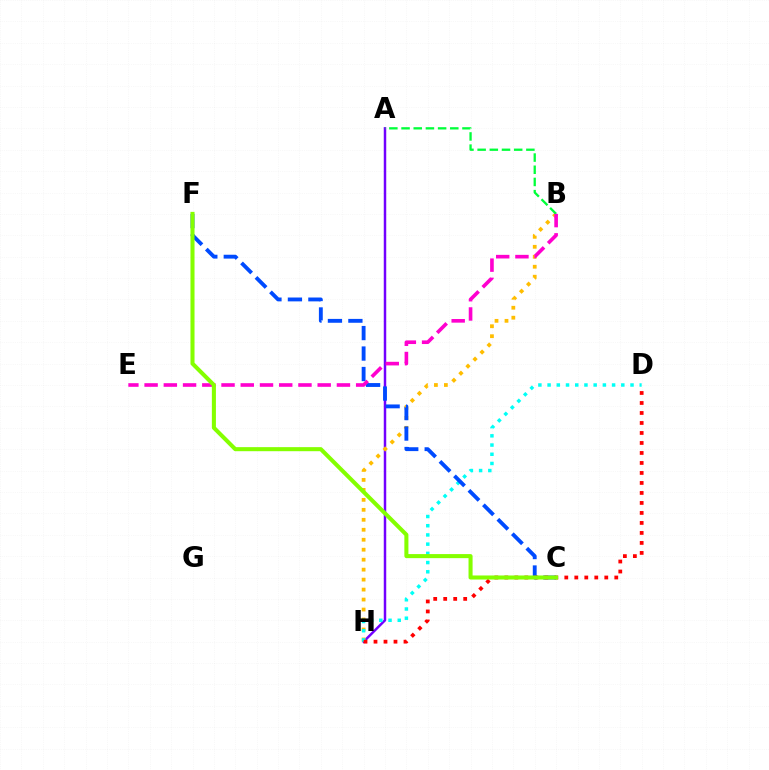{('A', 'H'): [{'color': '#7200ff', 'line_style': 'solid', 'thickness': 1.78}], ('B', 'H'): [{'color': '#ffbd00', 'line_style': 'dotted', 'thickness': 2.71}], ('D', 'H'): [{'color': '#00fff6', 'line_style': 'dotted', 'thickness': 2.5}, {'color': '#ff0000', 'line_style': 'dotted', 'thickness': 2.72}], ('C', 'F'): [{'color': '#004bff', 'line_style': 'dashed', 'thickness': 2.78}, {'color': '#84ff00', 'line_style': 'solid', 'thickness': 2.92}], ('A', 'B'): [{'color': '#00ff39', 'line_style': 'dashed', 'thickness': 1.66}], ('B', 'E'): [{'color': '#ff00cf', 'line_style': 'dashed', 'thickness': 2.61}]}